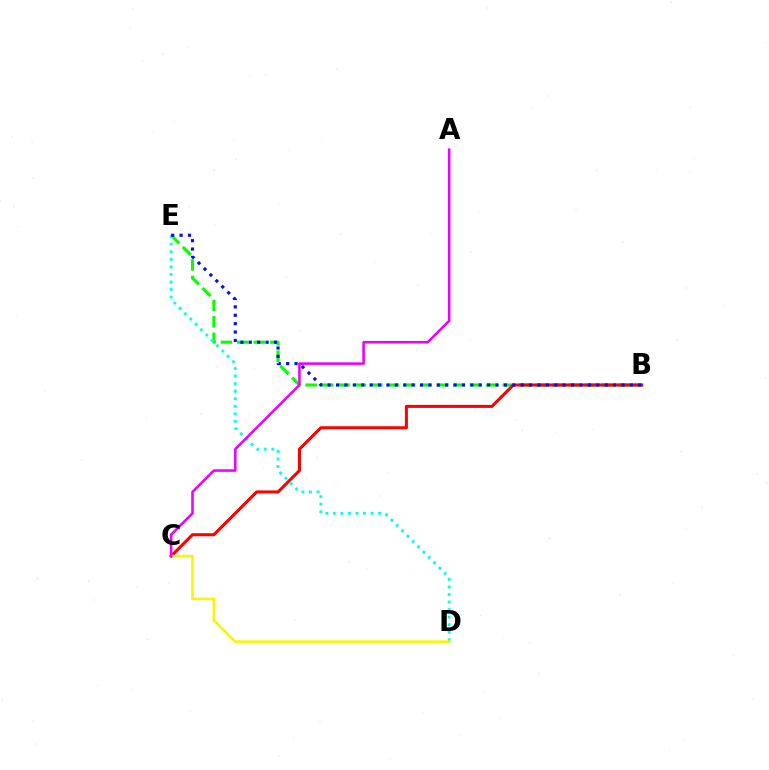{('B', 'E'): [{'color': '#08ff00', 'line_style': 'dashed', 'thickness': 2.23}, {'color': '#0010ff', 'line_style': 'dotted', 'thickness': 2.28}], ('B', 'C'): [{'color': '#ff0000', 'line_style': 'solid', 'thickness': 2.2}], ('D', 'E'): [{'color': '#00fff6', 'line_style': 'dotted', 'thickness': 2.05}], ('C', 'D'): [{'color': '#fcf500', 'line_style': 'solid', 'thickness': 1.86}], ('A', 'C'): [{'color': '#ee00ff', 'line_style': 'solid', 'thickness': 1.86}]}